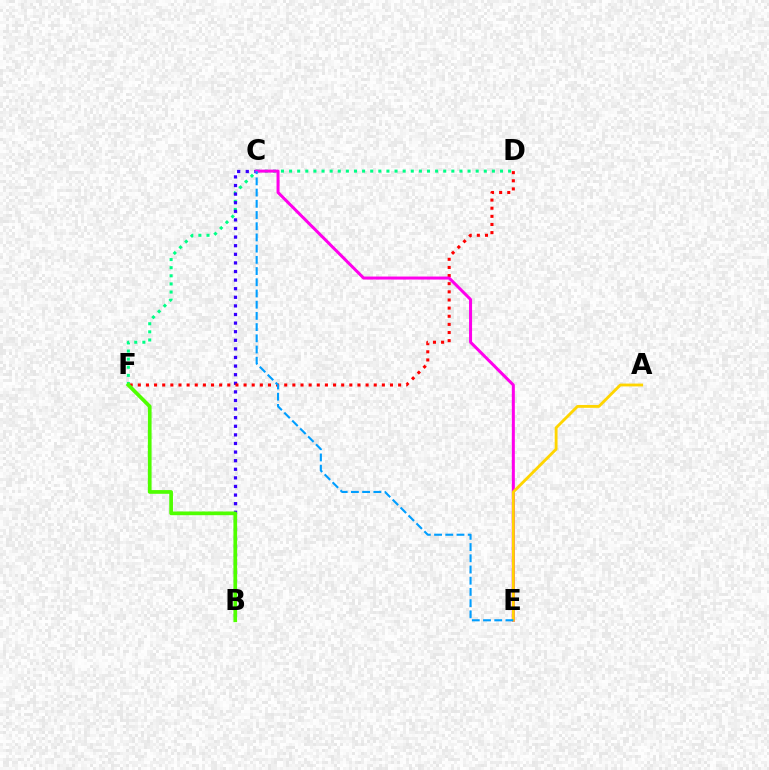{('D', 'F'): [{'color': '#00ff86', 'line_style': 'dotted', 'thickness': 2.2}, {'color': '#ff0000', 'line_style': 'dotted', 'thickness': 2.21}], ('B', 'C'): [{'color': '#3700ff', 'line_style': 'dotted', 'thickness': 2.34}], ('C', 'E'): [{'color': '#ff00ed', 'line_style': 'solid', 'thickness': 2.18}, {'color': '#009eff', 'line_style': 'dashed', 'thickness': 1.52}], ('A', 'E'): [{'color': '#ffd500', 'line_style': 'solid', 'thickness': 2.05}], ('B', 'F'): [{'color': '#4fff00', 'line_style': 'solid', 'thickness': 2.67}]}